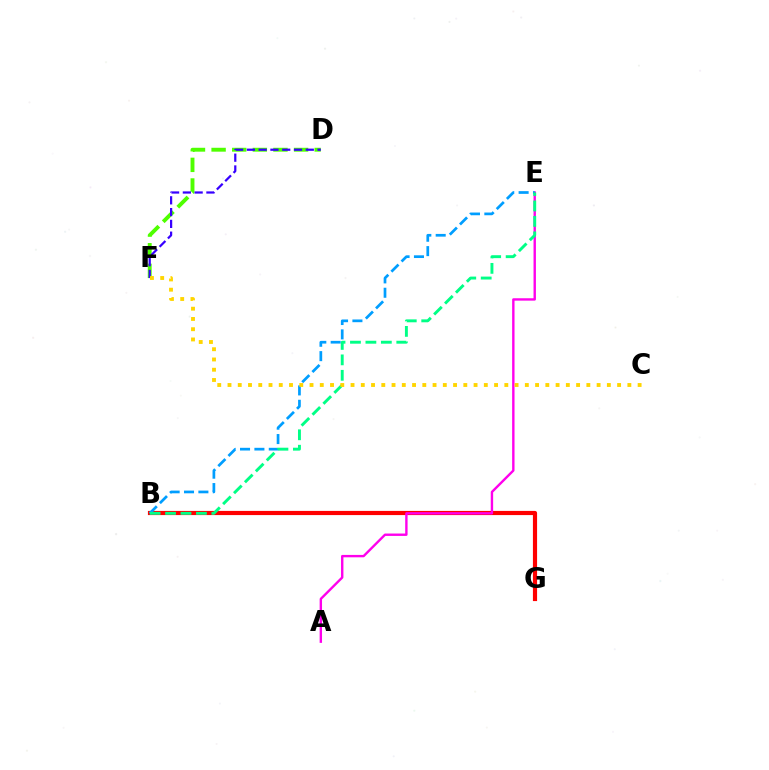{('B', 'G'): [{'color': '#ff0000', 'line_style': 'solid', 'thickness': 3.0}], ('A', 'E'): [{'color': '#ff00ed', 'line_style': 'solid', 'thickness': 1.72}], ('B', 'E'): [{'color': '#009eff', 'line_style': 'dashed', 'thickness': 1.95}, {'color': '#00ff86', 'line_style': 'dashed', 'thickness': 2.1}], ('D', 'F'): [{'color': '#4fff00', 'line_style': 'dashed', 'thickness': 2.8}, {'color': '#3700ff', 'line_style': 'dashed', 'thickness': 1.6}], ('C', 'F'): [{'color': '#ffd500', 'line_style': 'dotted', 'thickness': 2.79}]}